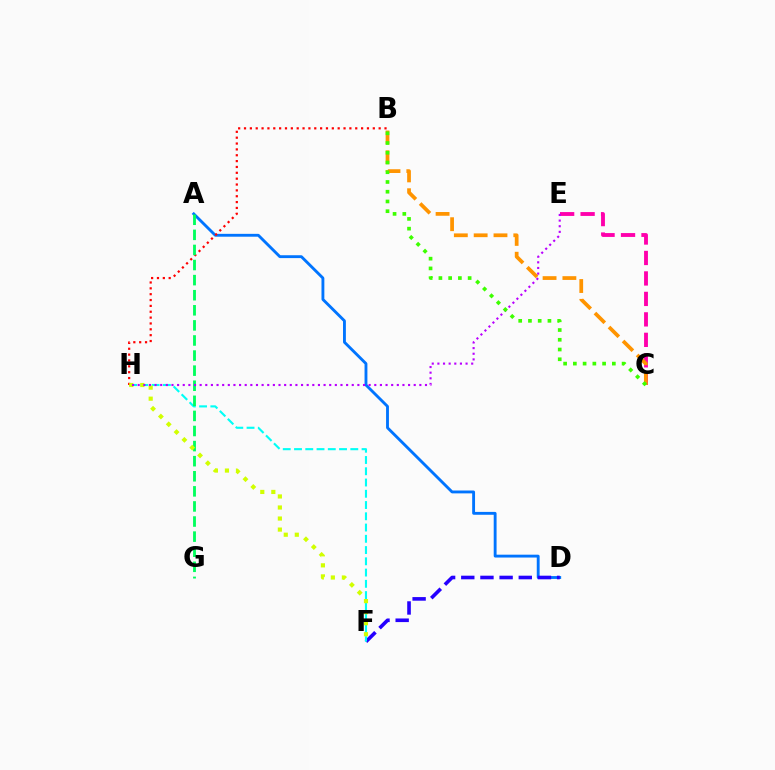{('A', 'D'): [{'color': '#0074ff', 'line_style': 'solid', 'thickness': 2.06}], ('C', 'E'): [{'color': '#ff00ac', 'line_style': 'dashed', 'thickness': 2.78}], ('D', 'F'): [{'color': '#2500ff', 'line_style': 'dashed', 'thickness': 2.6}], ('F', 'H'): [{'color': '#00fff6', 'line_style': 'dashed', 'thickness': 1.53}, {'color': '#d1ff00', 'line_style': 'dotted', 'thickness': 3.0}], ('B', 'H'): [{'color': '#ff0000', 'line_style': 'dotted', 'thickness': 1.59}], ('A', 'G'): [{'color': '#00ff5c', 'line_style': 'dashed', 'thickness': 2.05}], ('B', 'C'): [{'color': '#ff9400', 'line_style': 'dashed', 'thickness': 2.69}, {'color': '#3dff00', 'line_style': 'dotted', 'thickness': 2.65}], ('E', 'H'): [{'color': '#b900ff', 'line_style': 'dotted', 'thickness': 1.53}]}